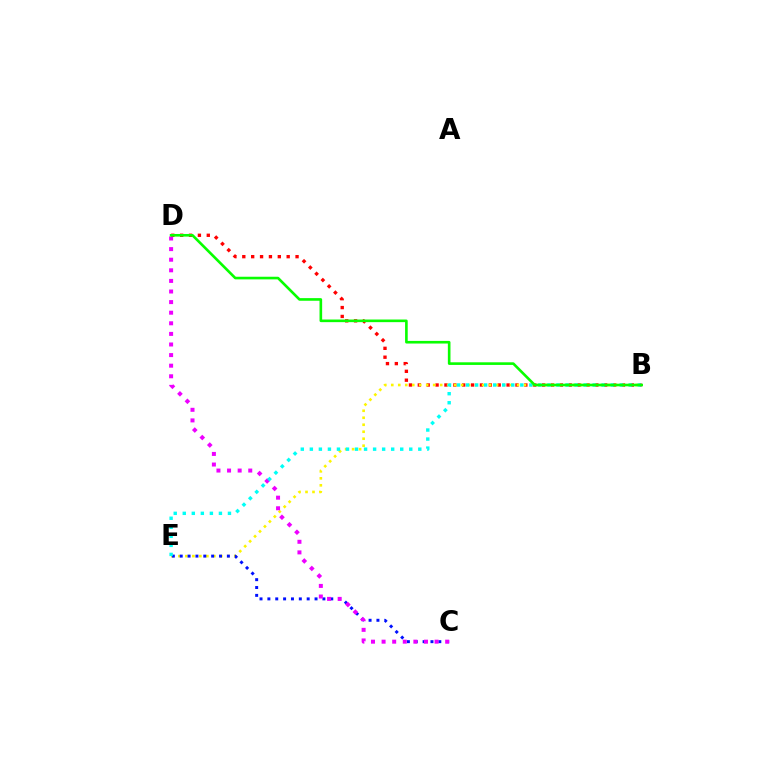{('B', 'D'): [{'color': '#ff0000', 'line_style': 'dotted', 'thickness': 2.41}, {'color': '#08ff00', 'line_style': 'solid', 'thickness': 1.89}], ('B', 'E'): [{'color': '#fcf500', 'line_style': 'dotted', 'thickness': 1.9}, {'color': '#00fff6', 'line_style': 'dotted', 'thickness': 2.46}], ('C', 'E'): [{'color': '#0010ff', 'line_style': 'dotted', 'thickness': 2.14}], ('C', 'D'): [{'color': '#ee00ff', 'line_style': 'dotted', 'thickness': 2.88}]}